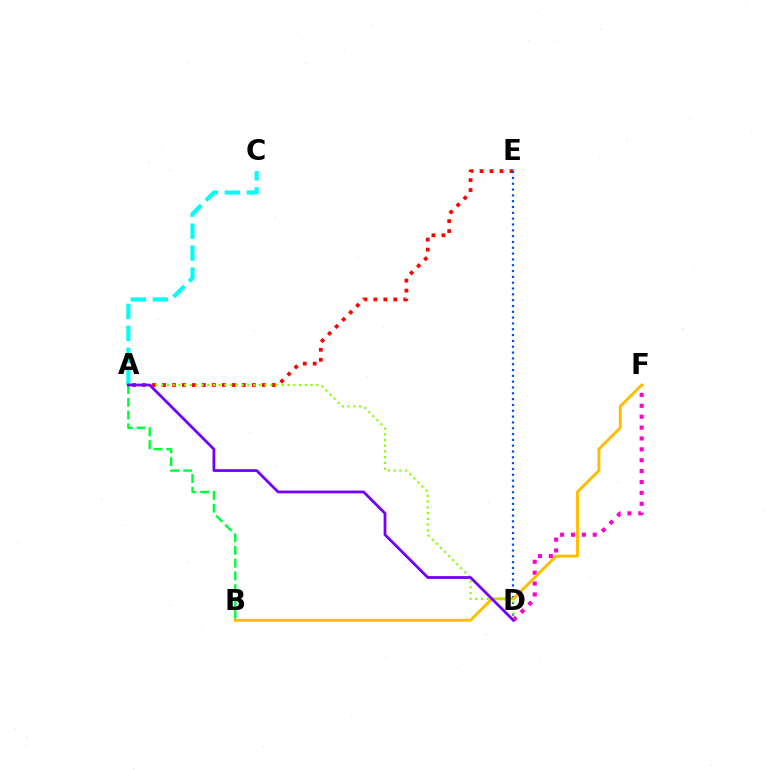{('A', 'E'): [{'color': '#ff0000', 'line_style': 'dotted', 'thickness': 2.71}], ('D', 'F'): [{'color': '#ff00cf', 'line_style': 'dotted', 'thickness': 2.96}], ('A', 'B'): [{'color': '#00ff39', 'line_style': 'dashed', 'thickness': 1.73}], ('A', 'C'): [{'color': '#00fff6', 'line_style': 'dashed', 'thickness': 2.99}], ('D', 'E'): [{'color': '#004bff', 'line_style': 'dotted', 'thickness': 1.58}], ('B', 'F'): [{'color': '#ffbd00', 'line_style': 'solid', 'thickness': 2.11}], ('A', 'D'): [{'color': '#84ff00', 'line_style': 'dotted', 'thickness': 1.56}, {'color': '#7200ff', 'line_style': 'solid', 'thickness': 1.99}]}